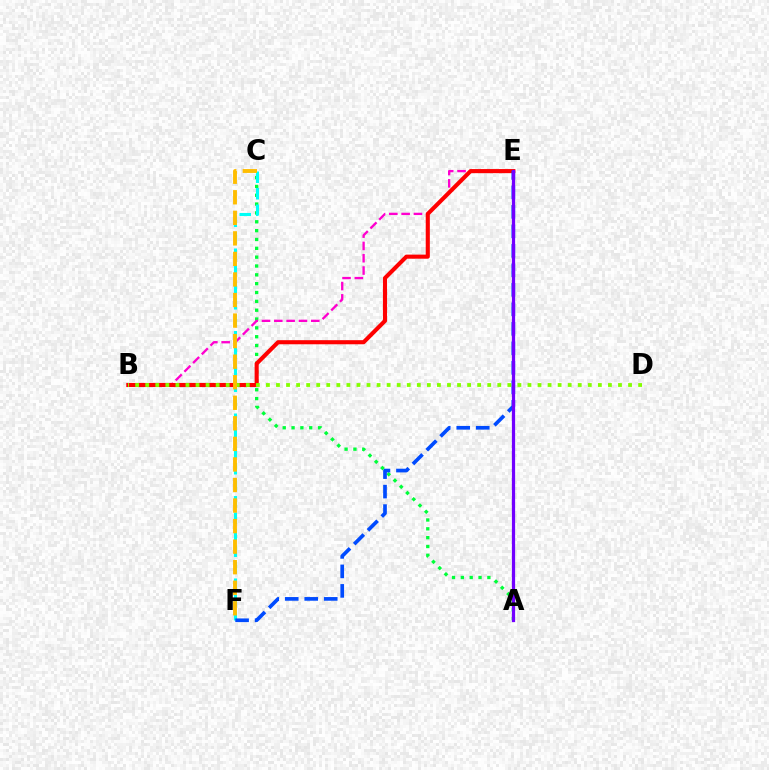{('A', 'C'): [{'color': '#00ff39', 'line_style': 'dotted', 'thickness': 2.4}], ('B', 'E'): [{'color': '#ff00cf', 'line_style': 'dashed', 'thickness': 1.67}, {'color': '#ff0000', 'line_style': 'solid', 'thickness': 2.95}], ('C', 'F'): [{'color': '#00fff6', 'line_style': 'dashed', 'thickness': 2.24}, {'color': '#ffbd00', 'line_style': 'dashed', 'thickness': 2.79}], ('E', 'F'): [{'color': '#004bff', 'line_style': 'dashed', 'thickness': 2.65}], ('B', 'D'): [{'color': '#84ff00', 'line_style': 'dotted', 'thickness': 2.73}], ('A', 'E'): [{'color': '#7200ff', 'line_style': 'solid', 'thickness': 2.32}]}